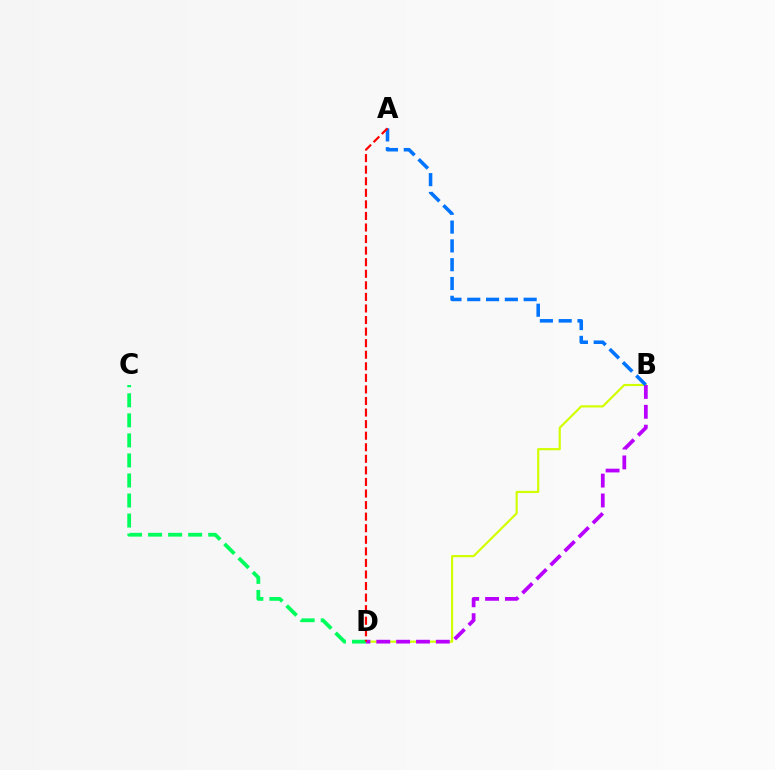{('B', 'D'): [{'color': '#d1ff00', 'line_style': 'solid', 'thickness': 1.57}, {'color': '#b900ff', 'line_style': 'dashed', 'thickness': 2.7}], ('C', 'D'): [{'color': '#00ff5c', 'line_style': 'dashed', 'thickness': 2.72}], ('A', 'B'): [{'color': '#0074ff', 'line_style': 'dashed', 'thickness': 2.55}], ('A', 'D'): [{'color': '#ff0000', 'line_style': 'dashed', 'thickness': 1.57}]}